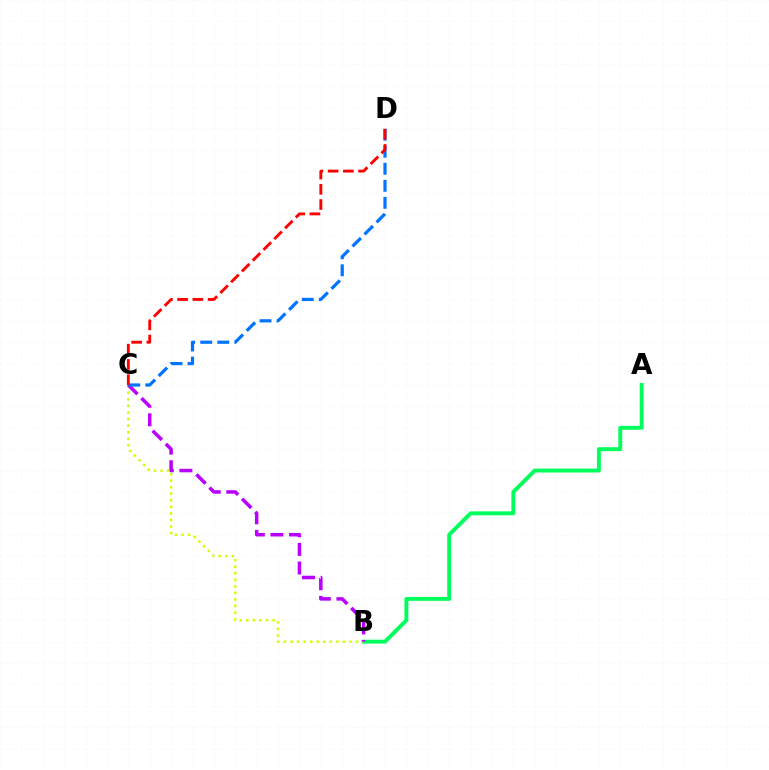{('A', 'B'): [{'color': '#00ff5c', 'line_style': 'solid', 'thickness': 2.82}], ('B', 'C'): [{'color': '#d1ff00', 'line_style': 'dotted', 'thickness': 1.78}, {'color': '#b900ff', 'line_style': 'dashed', 'thickness': 2.53}], ('C', 'D'): [{'color': '#0074ff', 'line_style': 'dashed', 'thickness': 2.31}, {'color': '#ff0000', 'line_style': 'dashed', 'thickness': 2.07}]}